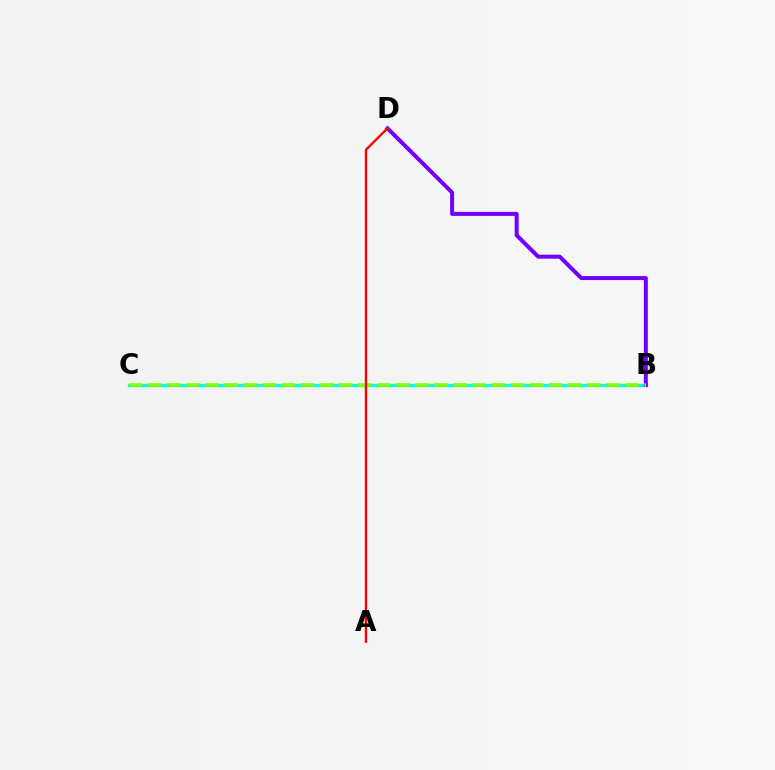{('B', 'C'): [{'color': '#00fff6', 'line_style': 'solid', 'thickness': 2.4}, {'color': '#84ff00', 'line_style': 'dashed', 'thickness': 2.59}], ('B', 'D'): [{'color': '#7200ff', 'line_style': 'solid', 'thickness': 2.88}], ('A', 'D'): [{'color': '#ff0000', 'line_style': 'solid', 'thickness': 1.69}]}